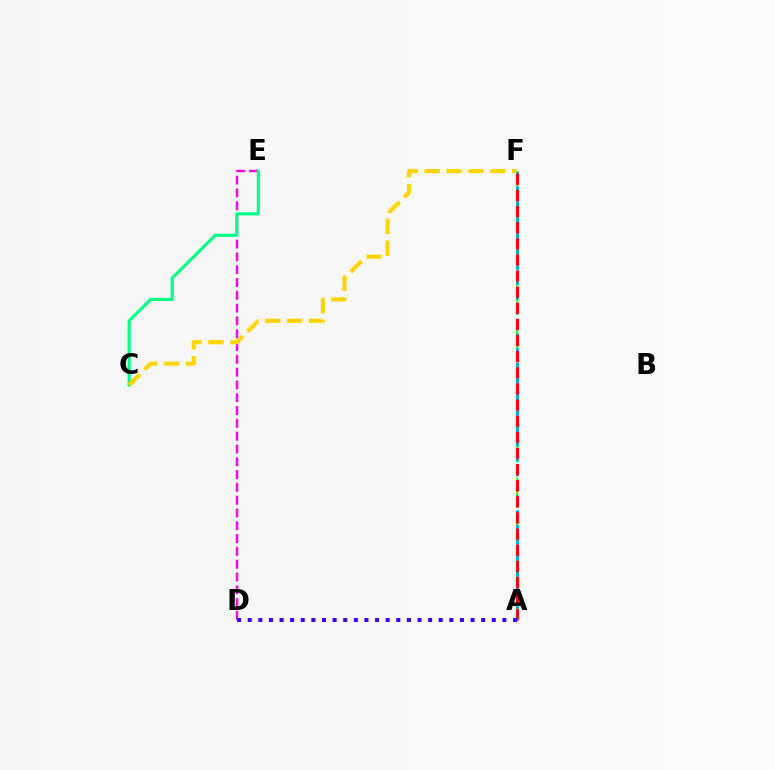{('A', 'F'): [{'color': '#4fff00', 'line_style': 'dashed', 'thickness': 1.54}, {'color': '#009eff', 'line_style': 'dashed', 'thickness': 2.0}, {'color': '#ff0000', 'line_style': 'dashed', 'thickness': 2.19}], ('D', 'E'): [{'color': '#ff00ed', 'line_style': 'dashed', 'thickness': 1.74}], ('A', 'D'): [{'color': '#3700ff', 'line_style': 'dotted', 'thickness': 2.88}], ('C', 'E'): [{'color': '#00ff86', 'line_style': 'solid', 'thickness': 2.24}], ('C', 'F'): [{'color': '#ffd500', 'line_style': 'dashed', 'thickness': 2.97}]}